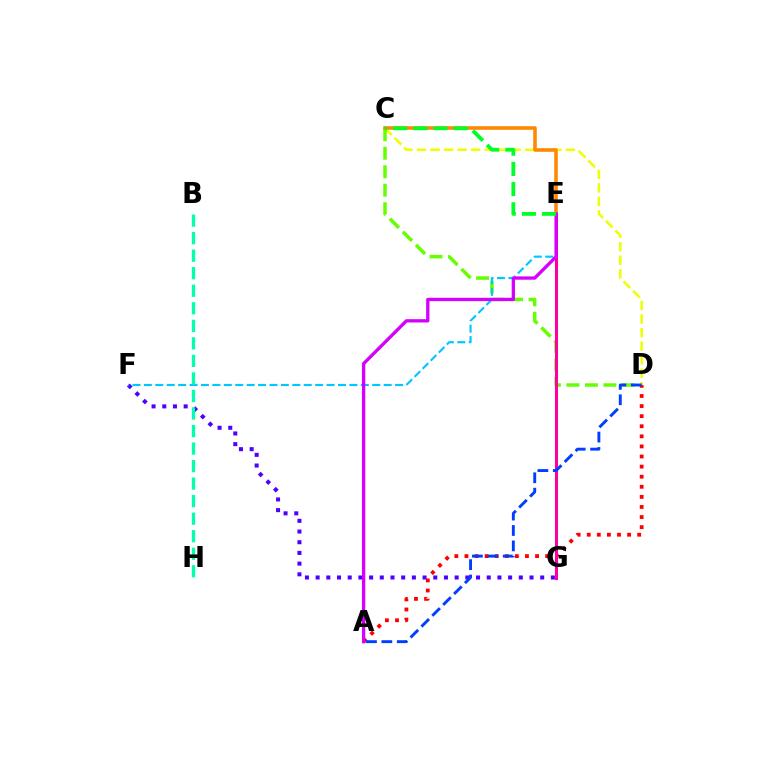{('C', 'D'): [{'color': '#eeff00', 'line_style': 'dashed', 'thickness': 1.84}, {'color': '#66ff00', 'line_style': 'dashed', 'thickness': 2.51}], ('A', 'D'): [{'color': '#ff0000', 'line_style': 'dotted', 'thickness': 2.74}, {'color': '#003fff', 'line_style': 'dashed', 'thickness': 2.09}], ('F', 'G'): [{'color': '#4f00ff', 'line_style': 'dotted', 'thickness': 2.91}], ('C', 'E'): [{'color': '#ff8800', 'line_style': 'solid', 'thickness': 2.58}, {'color': '#00ff27', 'line_style': 'dashed', 'thickness': 2.74}], ('E', 'F'): [{'color': '#00c7ff', 'line_style': 'dashed', 'thickness': 1.55}], ('E', 'G'): [{'color': '#ff00a0', 'line_style': 'solid', 'thickness': 2.2}], ('B', 'H'): [{'color': '#00ffaf', 'line_style': 'dashed', 'thickness': 2.38}], ('A', 'E'): [{'color': '#d600ff', 'line_style': 'solid', 'thickness': 2.38}]}